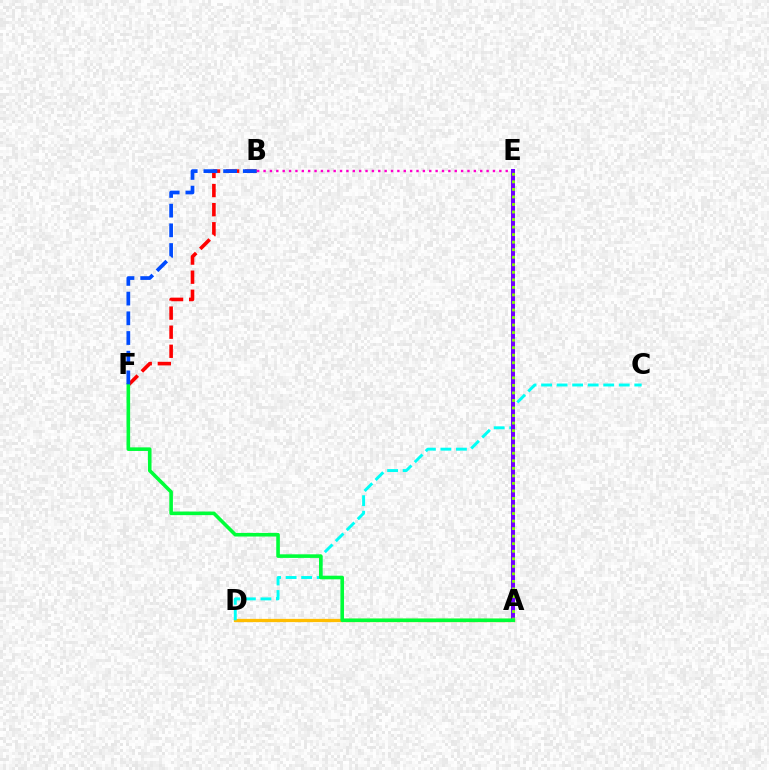{('A', 'D'): [{'color': '#ffbd00', 'line_style': 'solid', 'thickness': 2.35}], ('B', 'E'): [{'color': '#ff00cf', 'line_style': 'dotted', 'thickness': 1.73}], ('C', 'D'): [{'color': '#00fff6', 'line_style': 'dashed', 'thickness': 2.11}], ('B', 'F'): [{'color': '#ff0000', 'line_style': 'dashed', 'thickness': 2.59}, {'color': '#004bff', 'line_style': 'dashed', 'thickness': 2.68}], ('A', 'E'): [{'color': '#7200ff', 'line_style': 'solid', 'thickness': 2.89}, {'color': '#84ff00', 'line_style': 'dotted', 'thickness': 2.05}], ('A', 'F'): [{'color': '#00ff39', 'line_style': 'solid', 'thickness': 2.59}]}